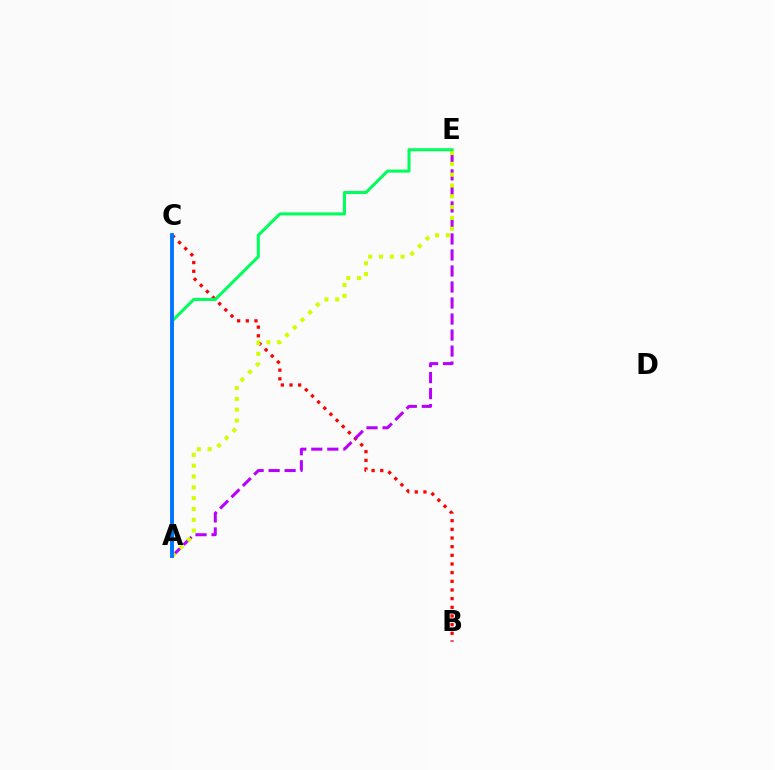{('B', 'C'): [{'color': '#ff0000', 'line_style': 'dotted', 'thickness': 2.35}], ('A', 'E'): [{'color': '#00ff5c', 'line_style': 'solid', 'thickness': 2.2}, {'color': '#b900ff', 'line_style': 'dashed', 'thickness': 2.18}, {'color': '#d1ff00', 'line_style': 'dotted', 'thickness': 2.94}], ('A', 'C'): [{'color': '#0074ff', 'line_style': 'solid', 'thickness': 2.77}]}